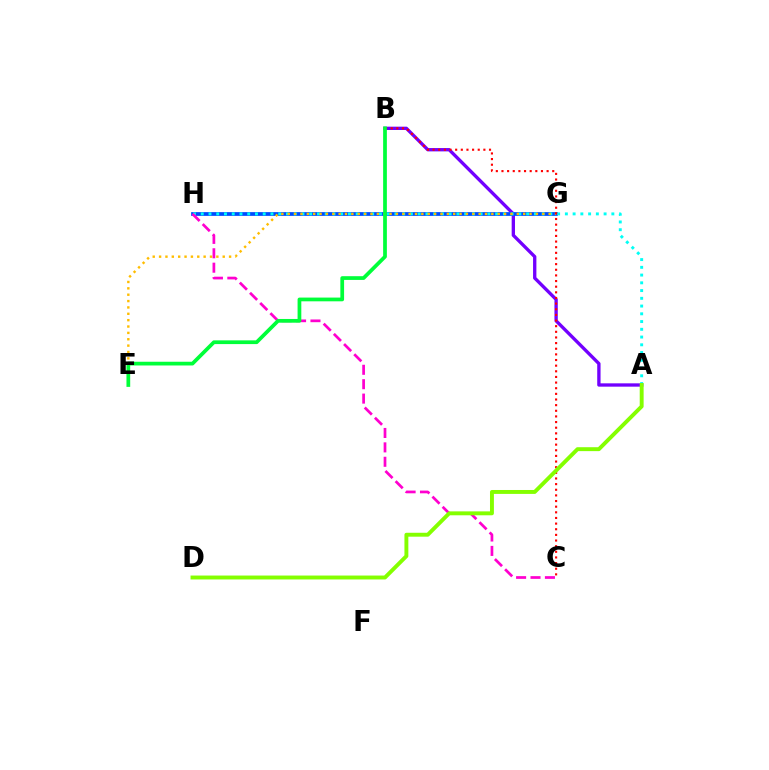{('A', 'B'): [{'color': '#7200ff', 'line_style': 'solid', 'thickness': 2.4}], ('G', 'H'): [{'color': '#004bff', 'line_style': 'solid', 'thickness': 2.7}], ('A', 'H'): [{'color': '#00fff6', 'line_style': 'dotted', 'thickness': 2.1}], ('C', 'H'): [{'color': '#ff00cf', 'line_style': 'dashed', 'thickness': 1.96}], ('E', 'G'): [{'color': '#ffbd00', 'line_style': 'dotted', 'thickness': 1.73}], ('B', 'C'): [{'color': '#ff0000', 'line_style': 'dotted', 'thickness': 1.53}], ('A', 'D'): [{'color': '#84ff00', 'line_style': 'solid', 'thickness': 2.82}], ('B', 'E'): [{'color': '#00ff39', 'line_style': 'solid', 'thickness': 2.69}]}